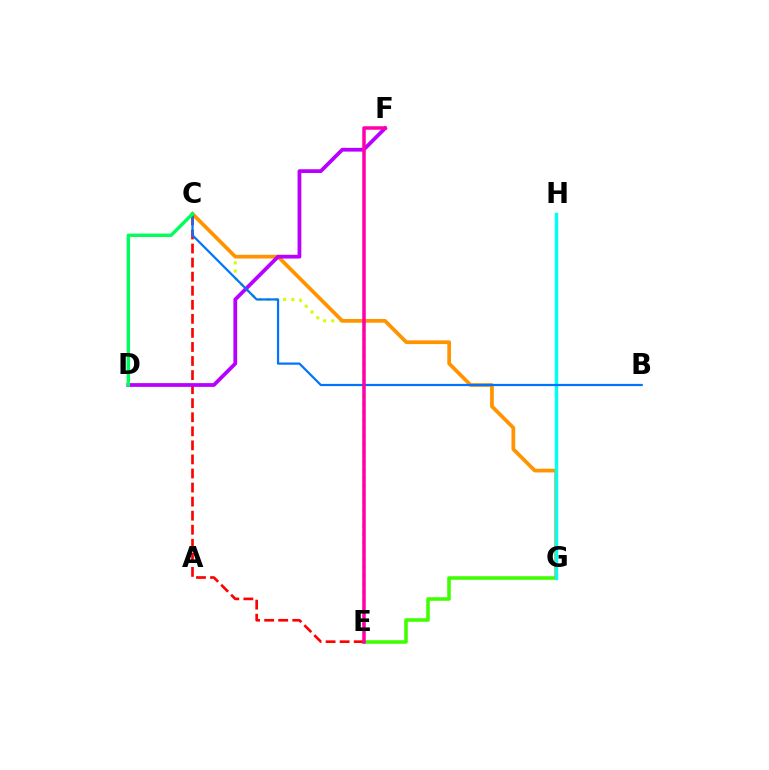{('C', 'E'): [{'color': '#d1ff00', 'line_style': 'dotted', 'thickness': 2.21}, {'color': '#ff0000', 'line_style': 'dashed', 'thickness': 1.91}], ('E', 'G'): [{'color': '#3dff00', 'line_style': 'solid', 'thickness': 2.56}], ('G', 'H'): [{'color': '#2500ff', 'line_style': 'dashed', 'thickness': 2.14}, {'color': '#00fff6', 'line_style': 'solid', 'thickness': 2.47}], ('C', 'G'): [{'color': '#ff9400', 'line_style': 'solid', 'thickness': 2.69}], ('D', 'F'): [{'color': '#b900ff', 'line_style': 'solid', 'thickness': 2.71}], ('B', 'C'): [{'color': '#0074ff', 'line_style': 'solid', 'thickness': 1.6}], ('C', 'D'): [{'color': '#00ff5c', 'line_style': 'solid', 'thickness': 2.45}], ('E', 'F'): [{'color': '#ff00ac', 'line_style': 'solid', 'thickness': 2.53}]}